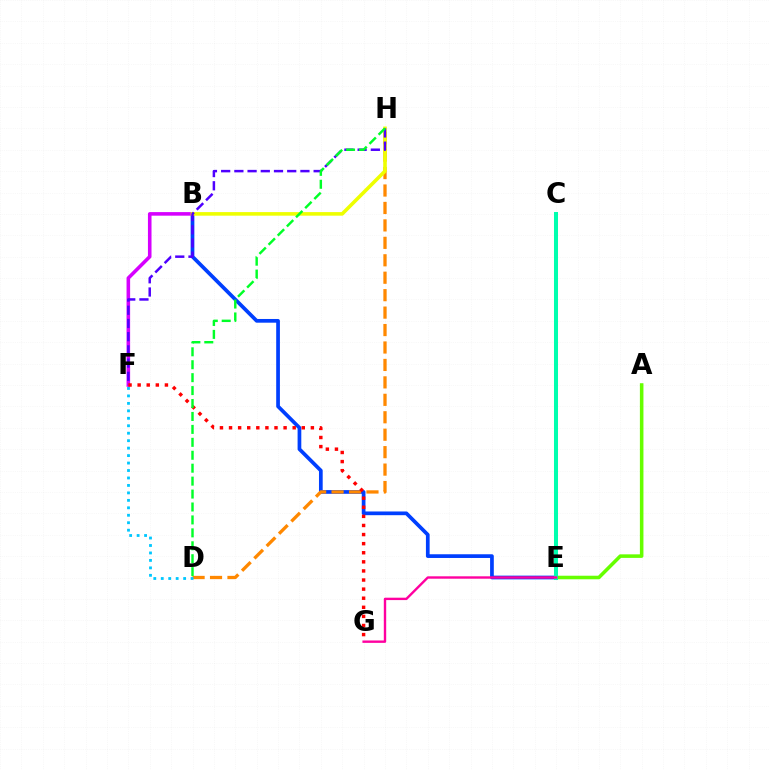{('B', 'E'): [{'color': '#003fff', 'line_style': 'solid', 'thickness': 2.67}], ('B', 'F'): [{'color': '#d600ff', 'line_style': 'solid', 'thickness': 2.57}], ('D', 'H'): [{'color': '#ff8800', 'line_style': 'dashed', 'thickness': 2.37}, {'color': '#00ff27', 'line_style': 'dashed', 'thickness': 1.76}], ('D', 'F'): [{'color': '#00c7ff', 'line_style': 'dotted', 'thickness': 2.03}], ('A', 'E'): [{'color': '#66ff00', 'line_style': 'solid', 'thickness': 2.56}], ('C', 'E'): [{'color': '#00ffaf', 'line_style': 'solid', 'thickness': 2.9}], ('F', 'G'): [{'color': '#ff0000', 'line_style': 'dotted', 'thickness': 2.47}], ('B', 'H'): [{'color': '#eeff00', 'line_style': 'solid', 'thickness': 2.58}], ('F', 'H'): [{'color': '#4f00ff', 'line_style': 'dashed', 'thickness': 1.79}], ('E', 'G'): [{'color': '#ff00a0', 'line_style': 'solid', 'thickness': 1.72}]}